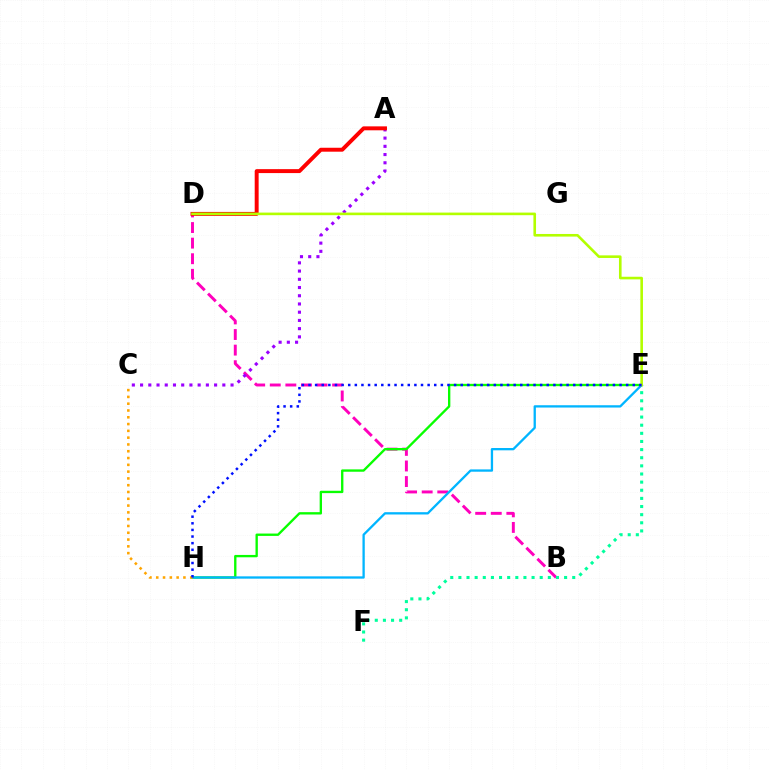{('B', 'D'): [{'color': '#ff00bd', 'line_style': 'dashed', 'thickness': 2.12}], ('A', 'C'): [{'color': '#9b00ff', 'line_style': 'dotted', 'thickness': 2.23}], ('A', 'D'): [{'color': '#ff0000', 'line_style': 'solid', 'thickness': 2.83}], ('E', 'F'): [{'color': '#00ff9d', 'line_style': 'dotted', 'thickness': 2.21}], ('E', 'H'): [{'color': '#08ff00', 'line_style': 'solid', 'thickness': 1.69}, {'color': '#00b5ff', 'line_style': 'solid', 'thickness': 1.66}, {'color': '#0010ff', 'line_style': 'dotted', 'thickness': 1.8}], ('C', 'H'): [{'color': '#ffa500', 'line_style': 'dotted', 'thickness': 1.85}], ('D', 'E'): [{'color': '#b3ff00', 'line_style': 'solid', 'thickness': 1.88}]}